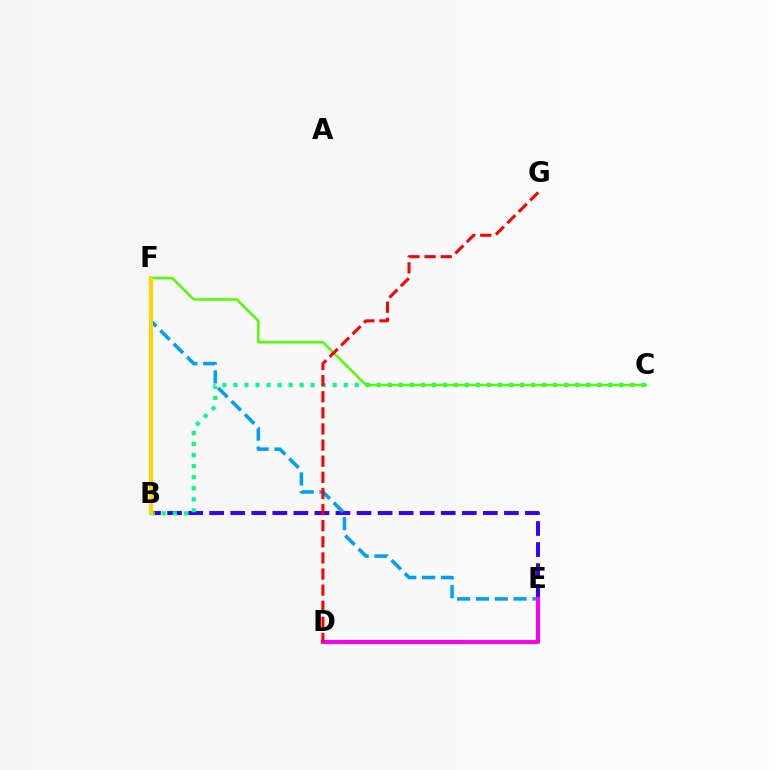{('B', 'E'): [{'color': '#3700ff', 'line_style': 'dashed', 'thickness': 2.86}], ('E', 'F'): [{'color': '#009eff', 'line_style': 'dashed', 'thickness': 2.56}], ('D', 'E'): [{'color': '#ff00ed', 'line_style': 'solid', 'thickness': 2.92}], ('B', 'C'): [{'color': '#00ff86', 'line_style': 'dotted', 'thickness': 3.0}], ('C', 'F'): [{'color': '#4fff00', 'line_style': 'solid', 'thickness': 1.81}], ('B', 'F'): [{'color': '#ffd500', 'line_style': 'solid', 'thickness': 2.88}], ('D', 'G'): [{'color': '#ff0000', 'line_style': 'dashed', 'thickness': 2.19}]}